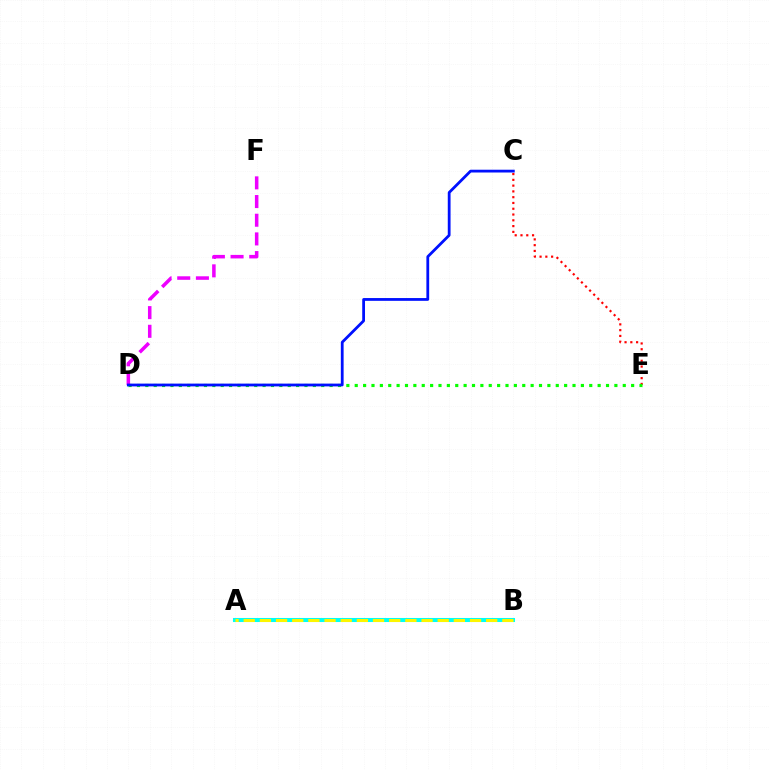{('A', 'B'): [{'color': '#00fff6', 'line_style': 'solid', 'thickness': 2.91}, {'color': '#fcf500', 'line_style': 'dashed', 'thickness': 2.2}], ('C', 'E'): [{'color': '#ff0000', 'line_style': 'dotted', 'thickness': 1.57}], ('D', 'F'): [{'color': '#ee00ff', 'line_style': 'dashed', 'thickness': 2.54}], ('D', 'E'): [{'color': '#08ff00', 'line_style': 'dotted', 'thickness': 2.28}], ('C', 'D'): [{'color': '#0010ff', 'line_style': 'solid', 'thickness': 2.01}]}